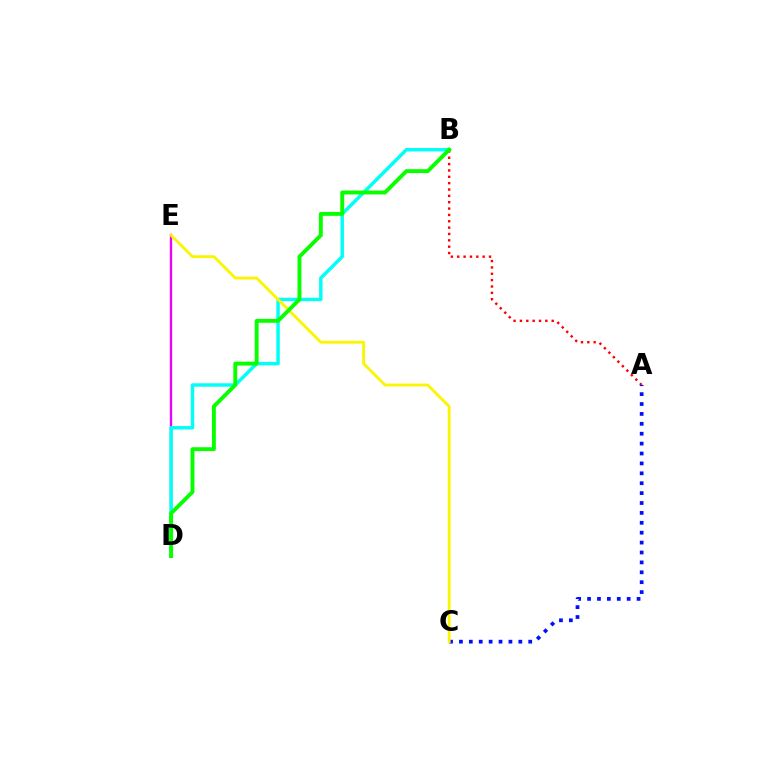{('D', 'E'): [{'color': '#ee00ff', 'line_style': 'solid', 'thickness': 1.68}], ('B', 'D'): [{'color': '#00fff6', 'line_style': 'solid', 'thickness': 2.48}, {'color': '#08ff00', 'line_style': 'solid', 'thickness': 2.81}], ('A', 'B'): [{'color': '#ff0000', 'line_style': 'dotted', 'thickness': 1.73}], ('A', 'C'): [{'color': '#0010ff', 'line_style': 'dotted', 'thickness': 2.69}], ('C', 'E'): [{'color': '#fcf500', 'line_style': 'solid', 'thickness': 2.05}]}